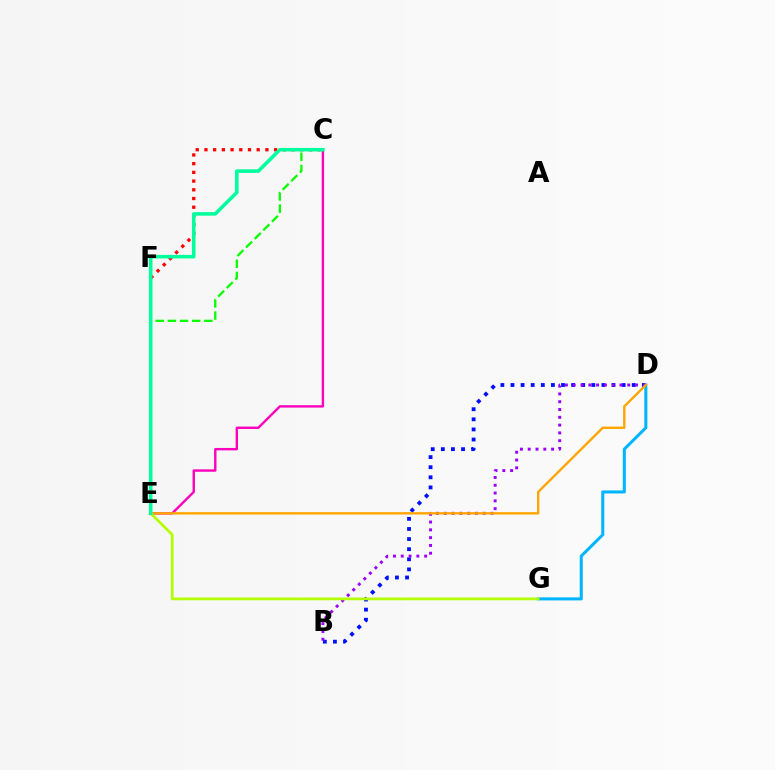{('C', 'F'): [{'color': '#ff0000', 'line_style': 'dotted', 'thickness': 2.37}], ('C', 'E'): [{'color': '#ff00bd', 'line_style': 'solid', 'thickness': 1.73}, {'color': '#08ff00', 'line_style': 'dashed', 'thickness': 1.65}, {'color': '#00ff9d', 'line_style': 'solid', 'thickness': 2.57}], ('B', 'D'): [{'color': '#0010ff', 'line_style': 'dotted', 'thickness': 2.75}, {'color': '#9b00ff', 'line_style': 'dotted', 'thickness': 2.12}], ('D', 'G'): [{'color': '#00b5ff', 'line_style': 'solid', 'thickness': 2.19}], ('D', 'E'): [{'color': '#ffa500', 'line_style': 'solid', 'thickness': 1.72}], ('E', 'G'): [{'color': '#b3ff00', 'line_style': 'solid', 'thickness': 1.97}]}